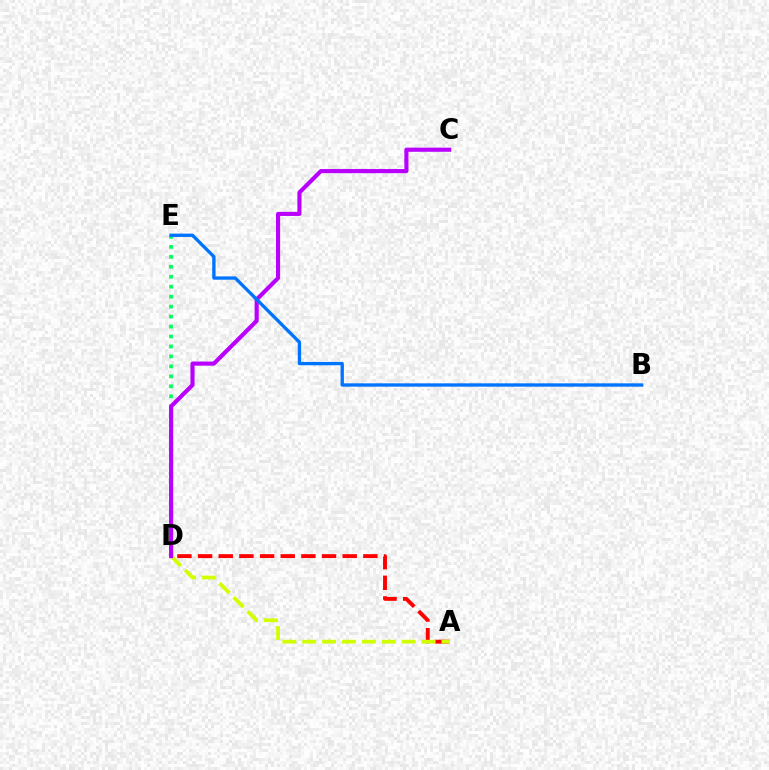{('A', 'D'): [{'color': '#ff0000', 'line_style': 'dashed', 'thickness': 2.81}, {'color': '#d1ff00', 'line_style': 'dashed', 'thickness': 2.7}], ('D', 'E'): [{'color': '#00ff5c', 'line_style': 'dotted', 'thickness': 2.71}], ('C', 'D'): [{'color': '#b900ff', 'line_style': 'solid', 'thickness': 2.97}], ('B', 'E'): [{'color': '#0074ff', 'line_style': 'solid', 'thickness': 2.4}]}